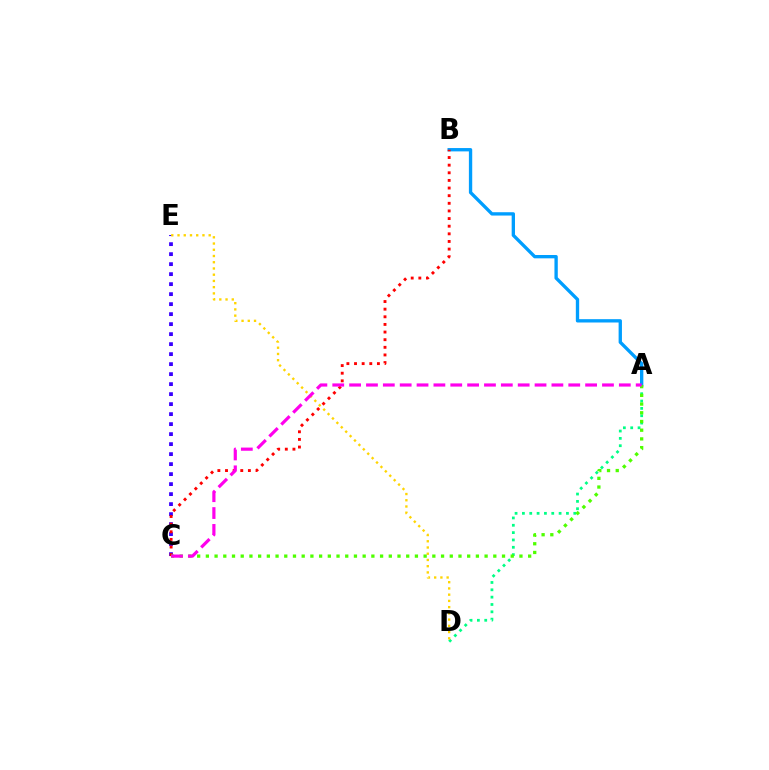{('A', 'D'): [{'color': '#00ff86', 'line_style': 'dotted', 'thickness': 1.99}], ('C', 'E'): [{'color': '#3700ff', 'line_style': 'dotted', 'thickness': 2.72}], ('A', 'B'): [{'color': '#009eff', 'line_style': 'solid', 'thickness': 2.4}], ('B', 'C'): [{'color': '#ff0000', 'line_style': 'dotted', 'thickness': 2.07}], ('D', 'E'): [{'color': '#ffd500', 'line_style': 'dotted', 'thickness': 1.69}], ('A', 'C'): [{'color': '#4fff00', 'line_style': 'dotted', 'thickness': 2.37}, {'color': '#ff00ed', 'line_style': 'dashed', 'thickness': 2.29}]}